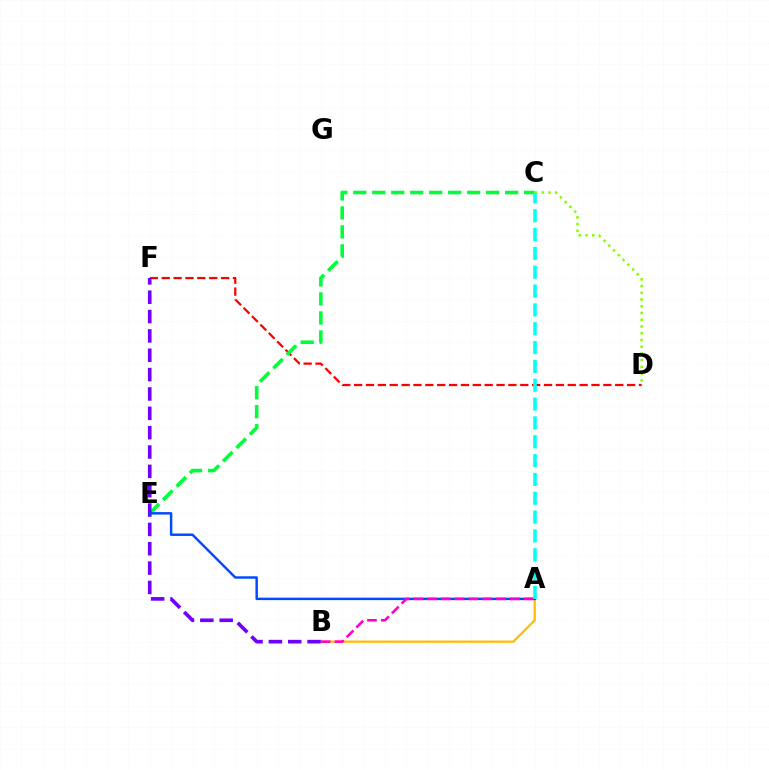{('D', 'F'): [{'color': '#ff0000', 'line_style': 'dashed', 'thickness': 1.61}], ('A', 'B'): [{'color': '#ffbd00', 'line_style': 'solid', 'thickness': 1.62}, {'color': '#ff00cf', 'line_style': 'dashed', 'thickness': 1.87}], ('C', 'E'): [{'color': '#00ff39', 'line_style': 'dashed', 'thickness': 2.58}], ('C', 'D'): [{'color': '#84ff00', 'line_style': 'dotted', 'thickness': 1.83}], ('B', 'F'): [{'color': '#7200ff', 'line_style': 'dashed', 'thickness': 2.63}], ('A', 'E'): [{'color': '#004bff', 'line_style': 'solid', 'thickness': 1.77}], ('A', 'C'): [{'color': '#00fff6', 'line_style': 'dashed', 'thickness': 2.56}]}